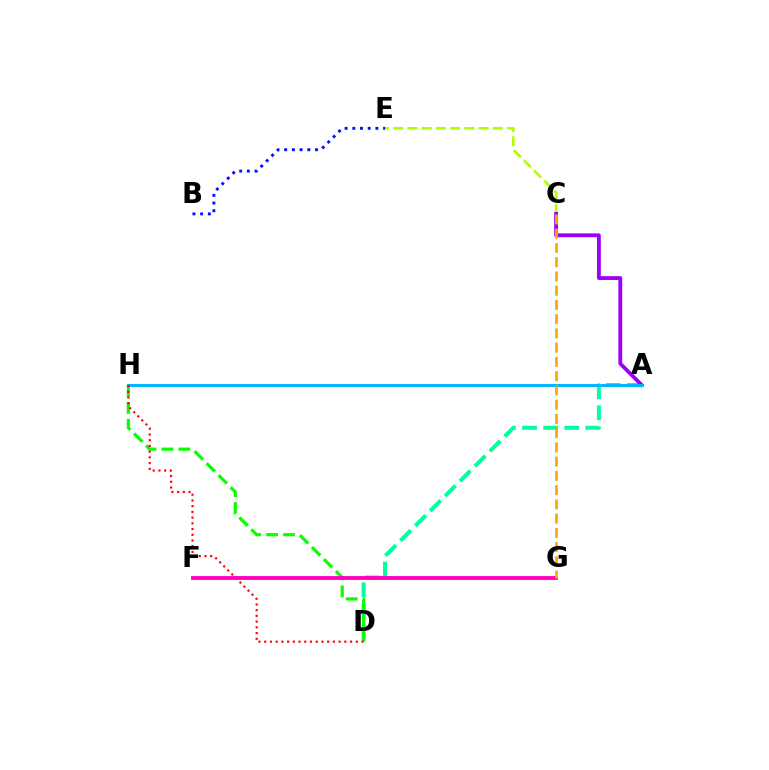{('C', 'E'): [{'color': '#b3ff00', 'line_style': 'dashed', 'thickness': 1.93}], ('A', 'D'): [{'color': '#00ff9d', 'line_style': 'dashed', 'thickness': 2.86}], ('A', 'C'): [{'color': '#9b00ff', 'line_style': 'solid', 'thickness': 2.75}], ('B', 'E'): [{'color': '#0010ff', 'line_style': 'dotted', 'thickness': 2.09}], ('D', 'H'): [{'color': '#08ff00', 'line_style': 'dashed', 'thickness': 2.3}, {'color': '#ff0000', 'line_style': 'dotted', 'thickness': 1.56}], ('A', 'H'): [{'color': '#00b5ff', 'line_style': 'solid', 'thickness': 2.1}], ('F', 'G'): [{'color': '#ff00bd', 'line_style': 'solid', 'thickness': 2.77}], ('C', 'G'): [{'color': '#ffa500', 'line_style': 'dashed', 'thickness': 1.94}]}